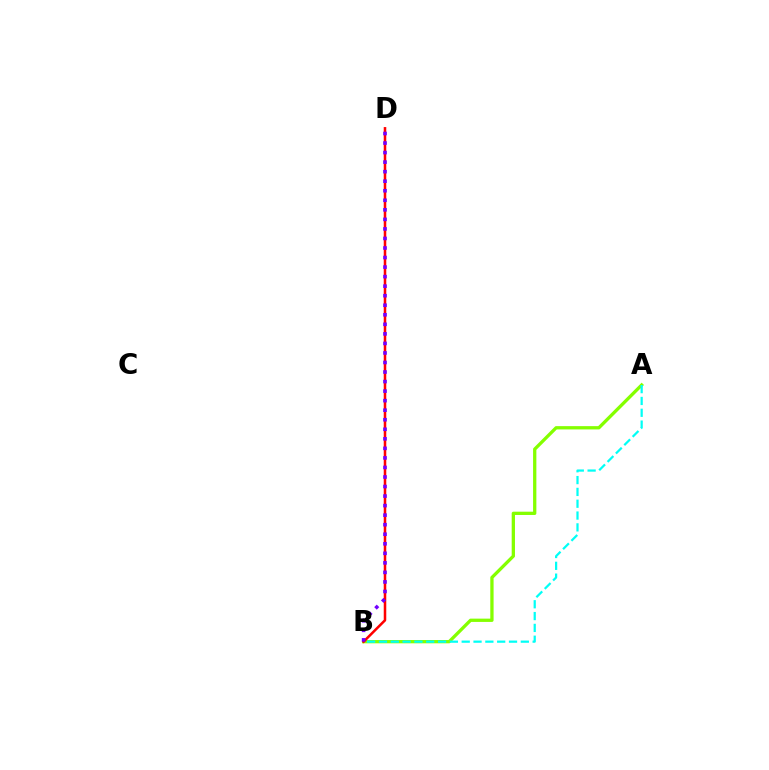{('A', 'B'): [{'color': '#84ff00', 'line_style': 'solid', 'thickness': 2.37}, {'color': '#00fff6', 'line_style': 'dashed', 'thickness': 1.61}], ('B', 'D'): [{'color': '#ff0000', 'line_style': 'solid', 'thickness': 1.82}, {'color': '#7200ff', 'line_style': 'dotted', 'thickness': 2.59}]}